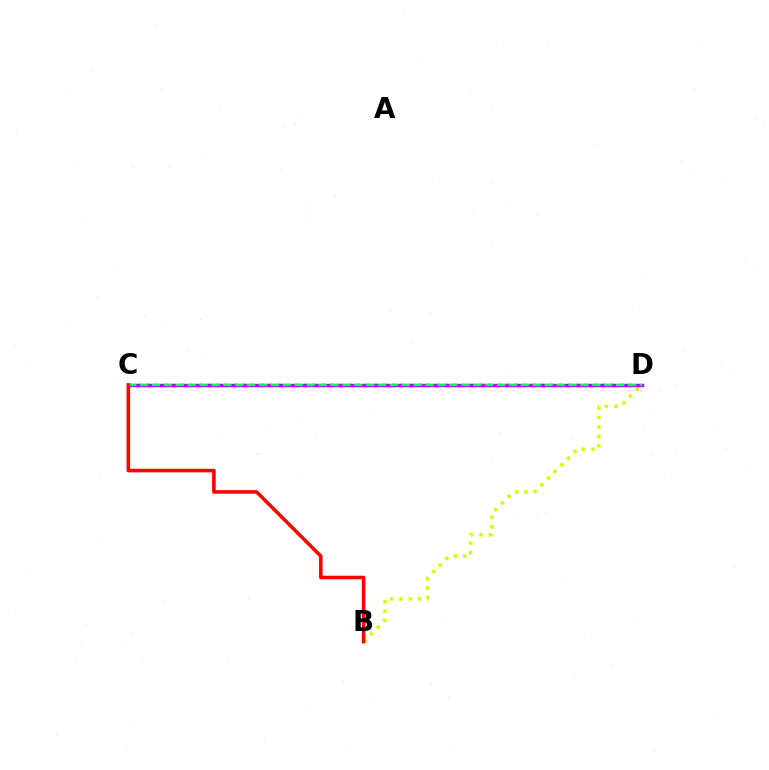{('C', 'D'): [{'color': '#0074ff', 'line_style': 'dotted', 'thickness': 2.39}, {'color': '#b900ff', 'line_style': 'solid', 'thickness': 2.46}, {'color': '#00ff5c', 'line_style': 'dashed', 'thickness': 1.62}], ('B', 'D'): [{'color': '#d1ff00', 'line_style': 'dotted', 'thickness': 2.56}], ('B', 'C'): [{'color': '#ff0000', 'line_style': 'solid', 'thickness': 2.57}]}